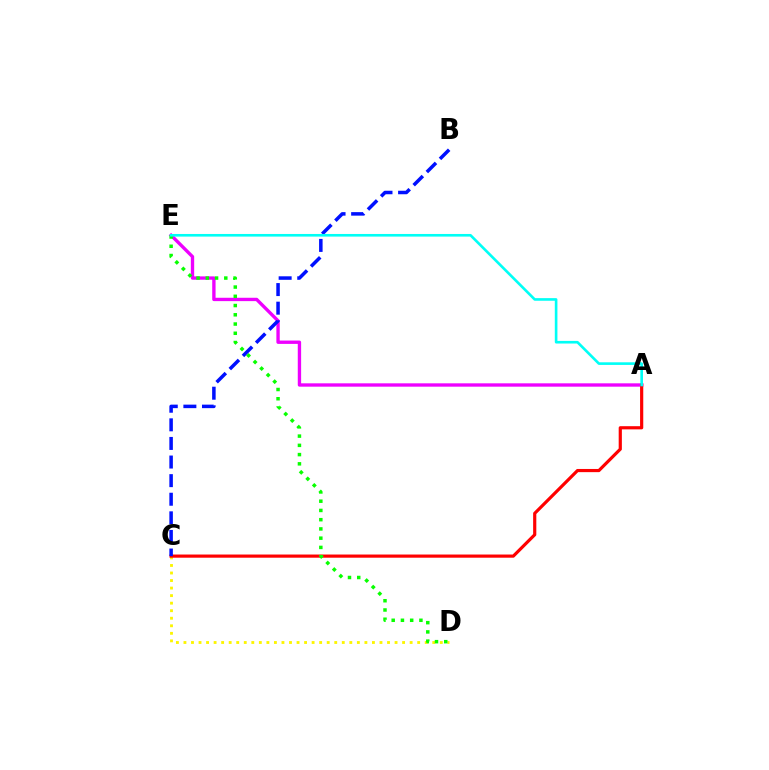{('A', 'E'): [{'color': '#ee00ff', 'line_style': 'solid', 'thickness': 2.41}, {'color': '#00fff6', 'line_style': 'solid', 'thickness': 1.89}], ('C', 'D'): [{'color': '#fcf500', 'line_style': 'dotted', 'thickness': 2.05}], ('A', 'C'): [{'color': '#ff0000', 'line_style': 'solid', 'thickness': 2.29}], ('B', 'C'): [{'color': '#0010ff', 'line_style': 'dashed', 'thickness': 2.53}], ('D', 'E'): [{'color': '#08ff00', 'line_style': 'dotted', 'thickness': 2.51}]}